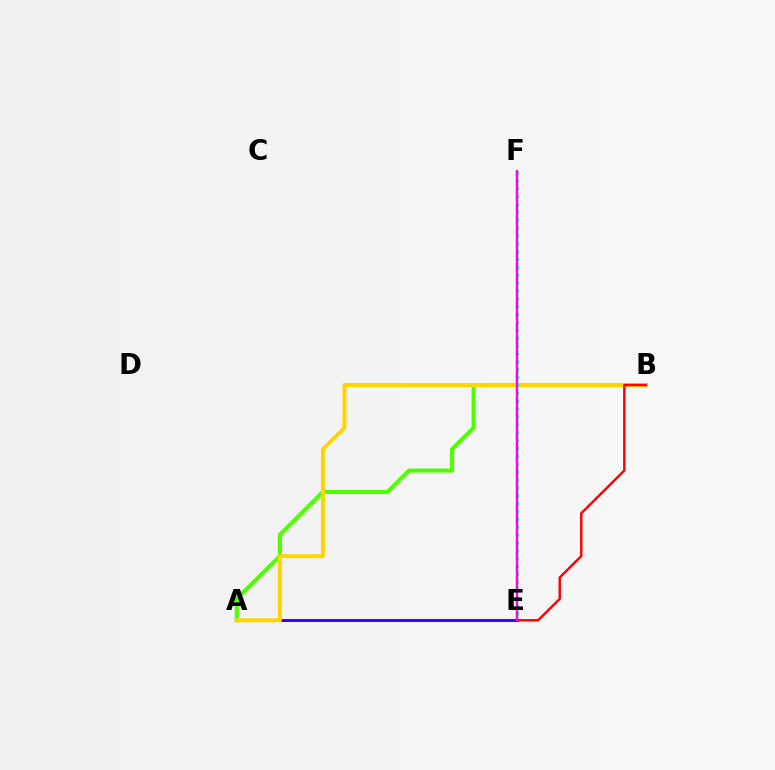{('A', 'E'): [{'color': '#3700ff', 'line_style': 'solid', 'thickness': 2.11}], ('E', 'F'): [{'color': '#009eff', 'line_style': 'dashed', 'thickness': 1.63}, {'color': '#00ff86', 'line_style': 'dotted', 'thickness': 2.14}, {'color': '#ff00ed', 'line_style': 'solid', 'thickness': 1.71}], ('A', 'B'): [{'color': '#4fff00', 'line_style': 'solid', 'thickness': 2.94}, {'color': '#ffd500', 'line_style': 'solid', 'thickness': 2.87}], ('B', 'E'): [{'color': '#ff0000', 'line_style': 'solid', 'thickness': 1.75}]}